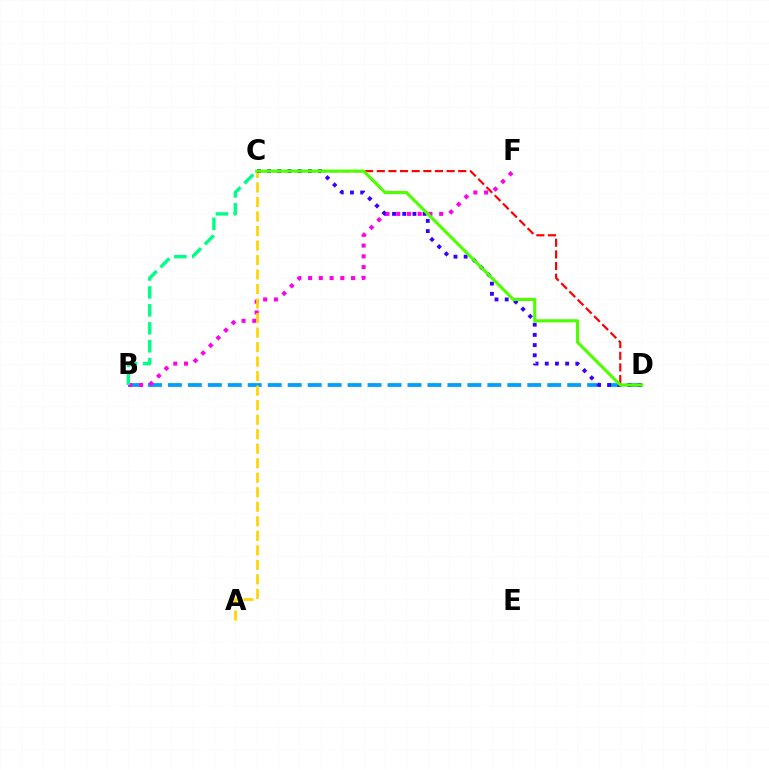{('B', 'D'): [{'color': '#009eff', 'line_style': 'dashed', 'thickness': 2.71}], ('B', 'F'): [{'color': '#ff00ed', 'line_style': 'dotted', 'thickness': 2.92}], ('A', 'C'): [{'color': '#ffd500', 'line_style': 'dashed', 'thickness': 1.97}], ('B', 'C'): [{'color': '#00ff86', 'line_style': 'dashed', 'thickness': 2.44}], ('C', 'D'): [{'color': '#3700ff', 'line_style': 'dotted', 'thickness': 2.77}, {'color': '#ff0000', 'line_style': 'dashed', 'thickness': 1.58}, {'color': '#4fff00', 'line_style': 'solid', 'thickness': 2.25}]}